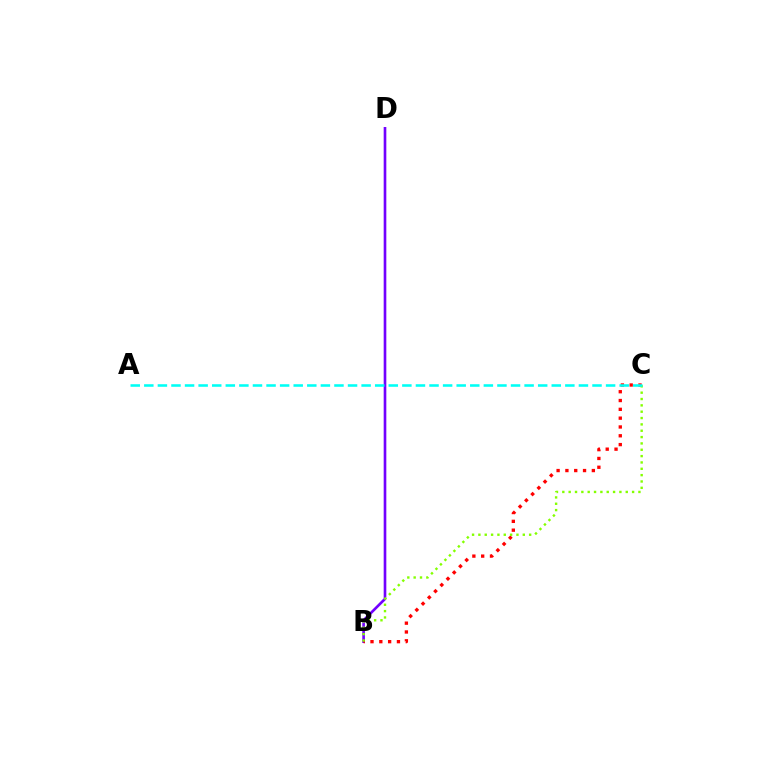{('B', 'D'): [{'color': '#7200ff', 'line_style': 'solid', 'thickness': 1.9}], ('B', 'C'): [{'color': '#ff0000', 'line_style': 'dotted', 'thickness': 2.39}, {'color': '#84ff00', 'line_style': 'dotted', 'thickness': 1.72}], ('A', 'C'): [{'color': '#00fff6', 'line_style': 'dashed', 'thickness': 1.85}]}